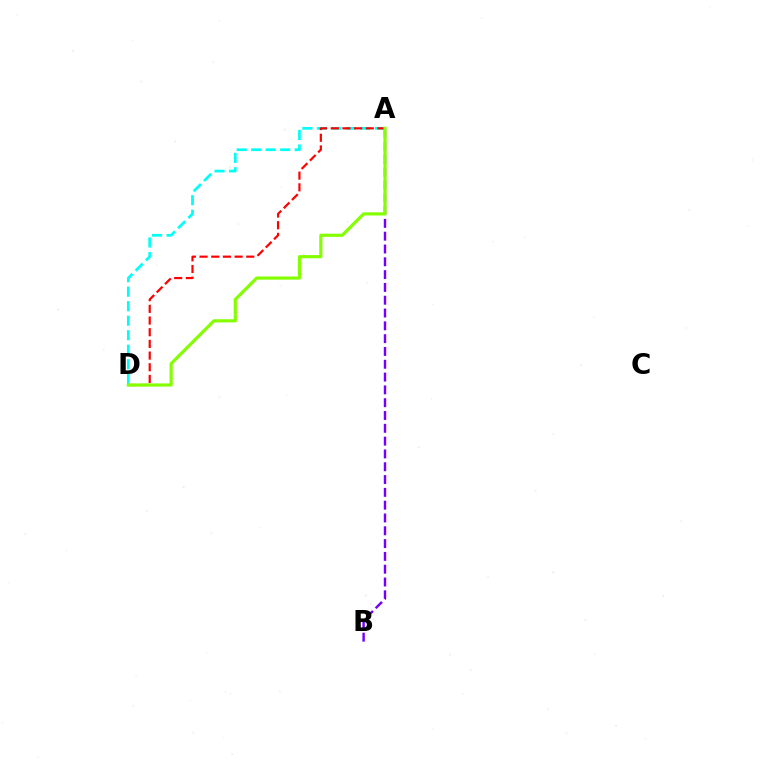{('A', 'D'): [{'color': '#00fff6', 'line_style': 'dashed', 'thickness': 1.97}, {'color': '#ff0000', 'line_style': 'dashed', 'thickness': 1.59}, {'color': '#84ff00', 'line_style': 'solid', 'thickness': 2.29}], ('A', 'B'): [{'color': '#7200ff', 'line_style': 'dashed', 'thickness': 1.74}]}